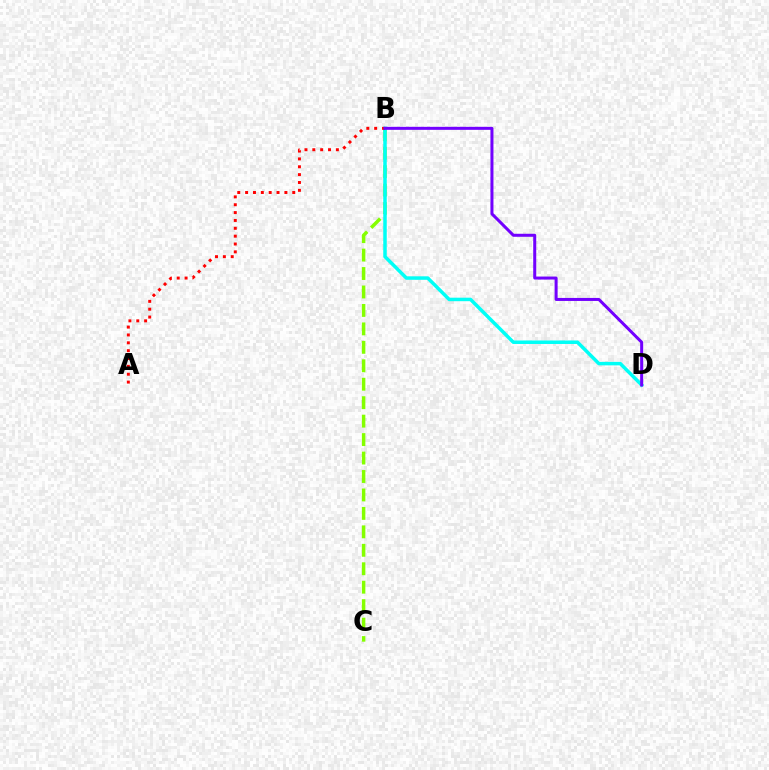{('B', 'C'): [{'color': '#84ff00', 'line_style': 'dashed', 'thickness': 2.51}], ('B', 'D'): [{'color': '#00fff6', 'line_style': 'solid', 'thickness': 2.52}, {'color': '#7200ff', 'line_style': 'solid', 'thickness': 2.17}], ('A', 'B'): [{'color': '#ff0000', 'line_style': 'dotted', 'thickness': 2.13}]}